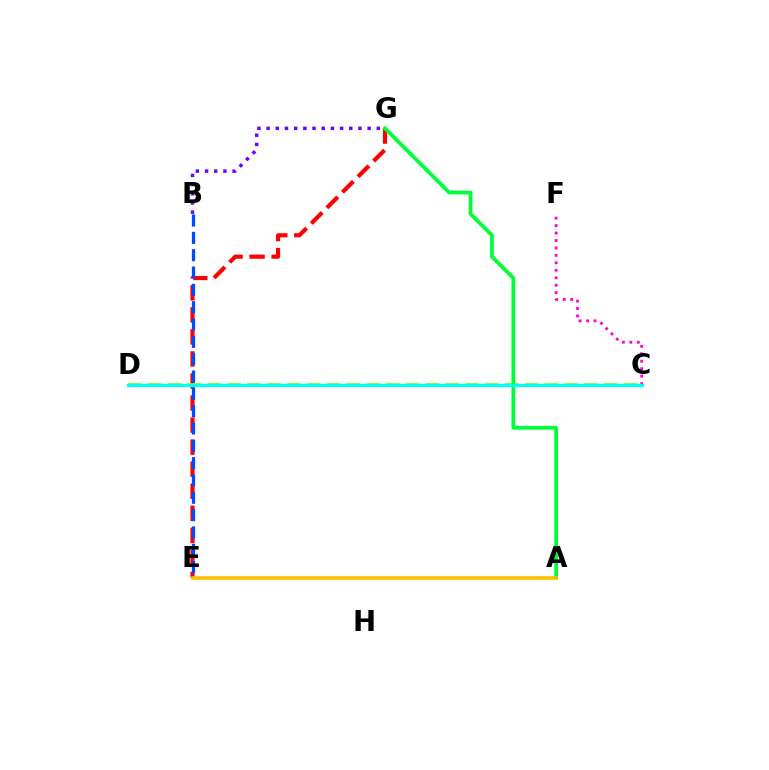{('E', 'G'): [{'color': '#ff0000', 'line_style': 'dashed', 'thickness': 3.0}], ('C', 'D'): [{'color': '#84ff00', 'line_style': 'dashed', 'thickness': 2.69}, {'color': '#00fff6', 'line_style': 'solid', 'thickness': 2.39}], ('B', 'G'): [{'color': '#7200ff', 'line_style': 'dotted', 'thickness': 2.49}], ('A', 'G'): [{'color': '#00ff39', 'line_style': 'solid', 'thickness': 2.72}], ('C', 'F'): [{'color': '#ff00cf', 'line_style': 'dotted', 'thickness': 2.03}], ('B', 'E'): [{'color': '#004bff', 'line_style': 'dashed', 'thickness': 2.35}], ('A', 'E'): [{'color': '#ffbd00', 'line_style': 'solid', 'thickness': 2.62}]}